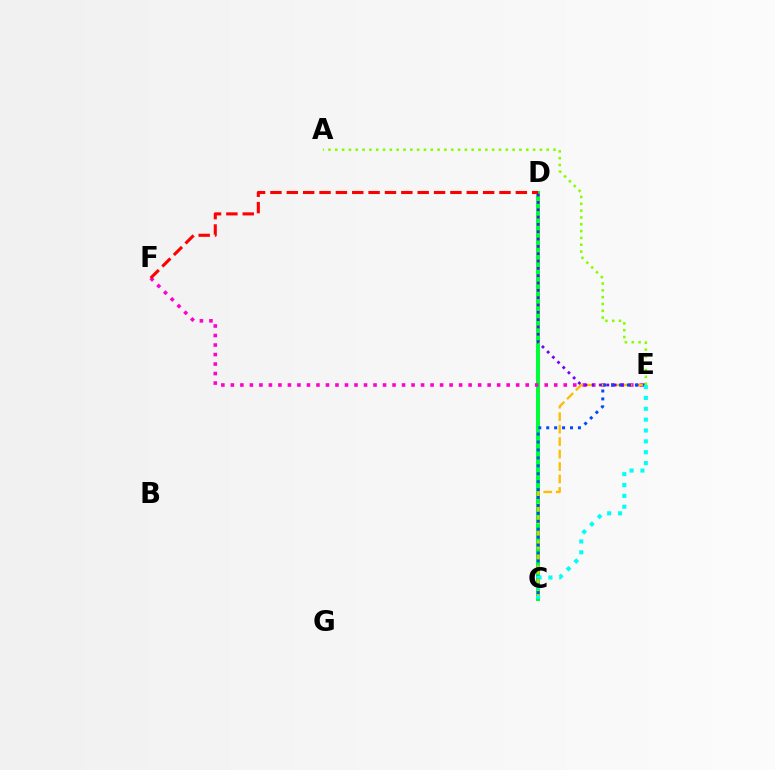{('C', 'D'): [{'color': '#00ff39', 'line_style': 'solid', 'thickness': 2.86}], ('E', 'F'): [{'color': '#ff00cf', 'line_style': 'dotted', 'thickness': 2.58}], ('C', 'E'): [{'color': '#ffbd00', 'line_style': 'dashed', 'thickness': 1.69}, {'color': '#004bff', 'line_style': 'dotted', 'thickness': 2.15}, {'color': '#00fff6', 'line_style': 'dotted', 'thickness': 2.95}], ('D', 'F'): [{'color': '#ff0000', 'line_style': 'dashed', 'thickness': 2.22}], ('D', 'E'): [{'color': '#7200ff', 'line_style': 'dotted', 'thickness': 1.99}], ('A', 'E'): [{'color': '#84ff00', 'line_style': 'dotted', 'thickness': 1.85}]}